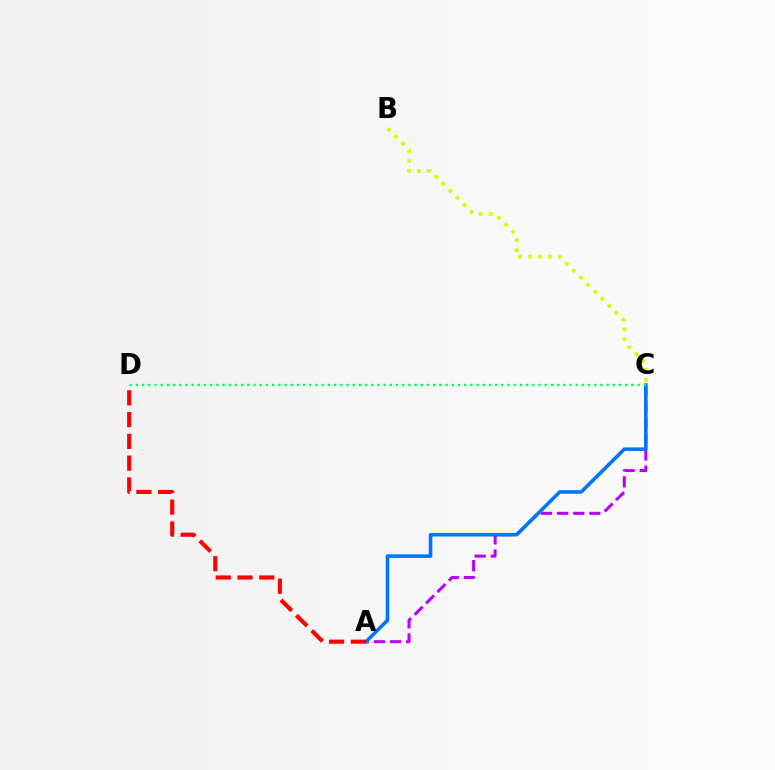{('A', 'C'): [{'color': '#b900ff', 'line_style': 'dashed', 'thickness': 2.19}, {'color': '#0074ff', 'line_style': 'solid', 'thickness': 2.56}], ('C', 'D'): [{'color': '#00ff5c', 'line_style': 'dotted', 'thickness': 1.68}], ('B', 'C'): [{'color': '#d1ff00', 'line_style': 'dotted', 'thickness': 2.7}], ('A', 'D'): [{'color': '#ff0000', 'line_style': 'dashed', 'thickness': 2.96}]}